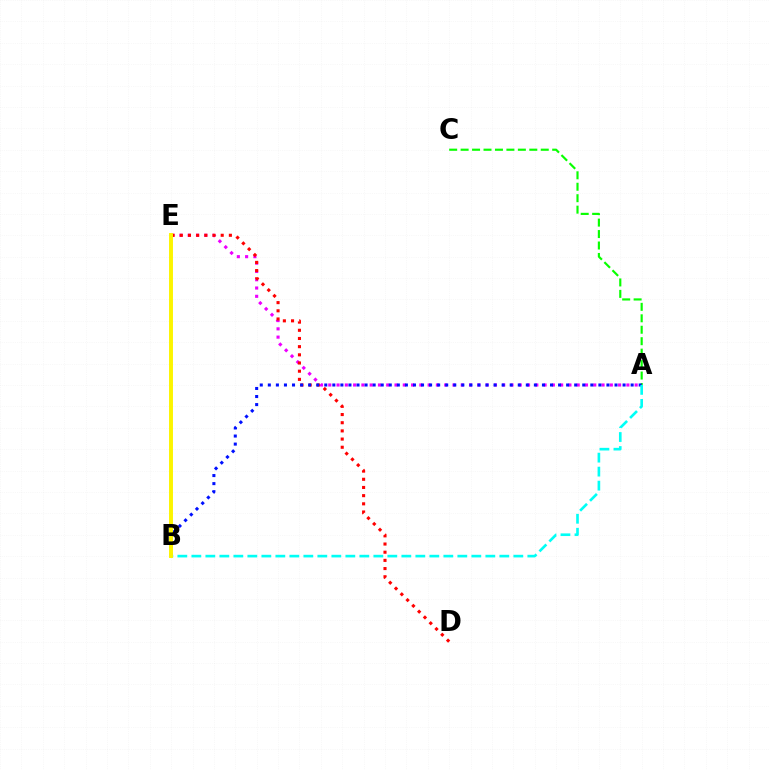{('A', 'E'): [{'color': '#ee00ff', 'line_style': 'dotted', 'thickness': 2.25}], ('A', 'C'): [{'color': '#08ff00', 'line_style': 'dashed', 'thickness': 1.56}], ('D', 'E'): [{'color': '#ff0000', 'line_style': 'dotted', 'thickness': 2.22}], ('A', 'B'): [{'color': '#0010ff', 'line_style': 'dotted', 'thickness': 2.19}, {'color': '#00fff6', 'line_style': 'dashed', 'thickness': 1.9}], ('B', 'E'): [{'color': '#fcf500', 'line_style': 'solid', 'thickness': 2.83}]}